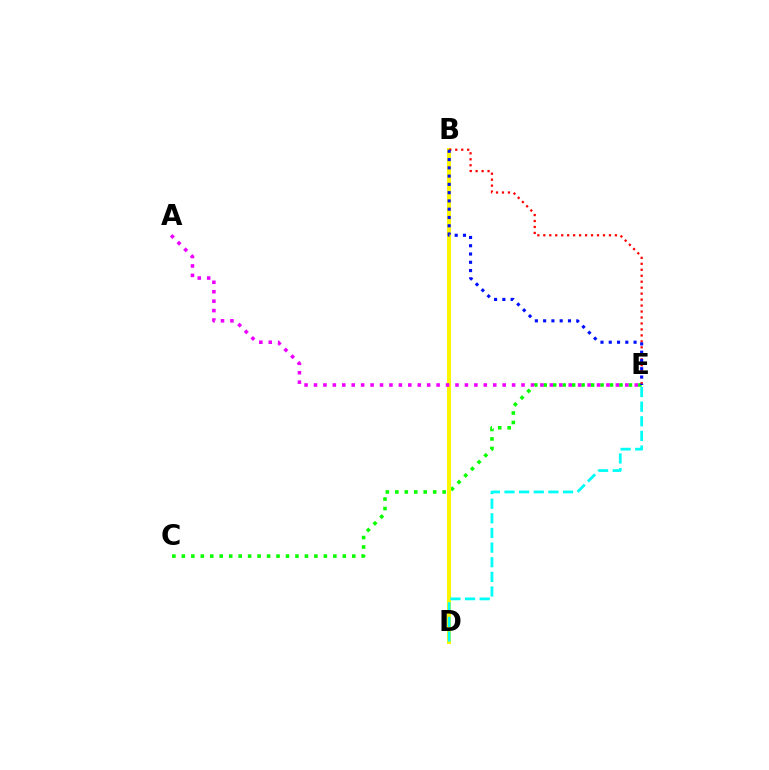{('C', 'E'): [{'color': '#08ff00', 'line_style': 'dotted', 'thickness': 2.57}], ('B', 'D'): [{'color': '#fcf500', 'line_style': 'solid', 'thickness': 2.93}], ('A', 'E'): [{'color': '#ee00ff', 'line_style': 'dotted', 'thickness': 2.56}], ('B', 'E'): [{'color': '#ff0000', 'line_style': 'dotted', 'thickness': 1.62}, {'color': '#0010ff', 'line_style': 'dotted', 'thickness': 2.25}], ('D', 'E'): [{'color': '#00fff6', 'line_style': 'dashed', 'thickness': 1.99}]}